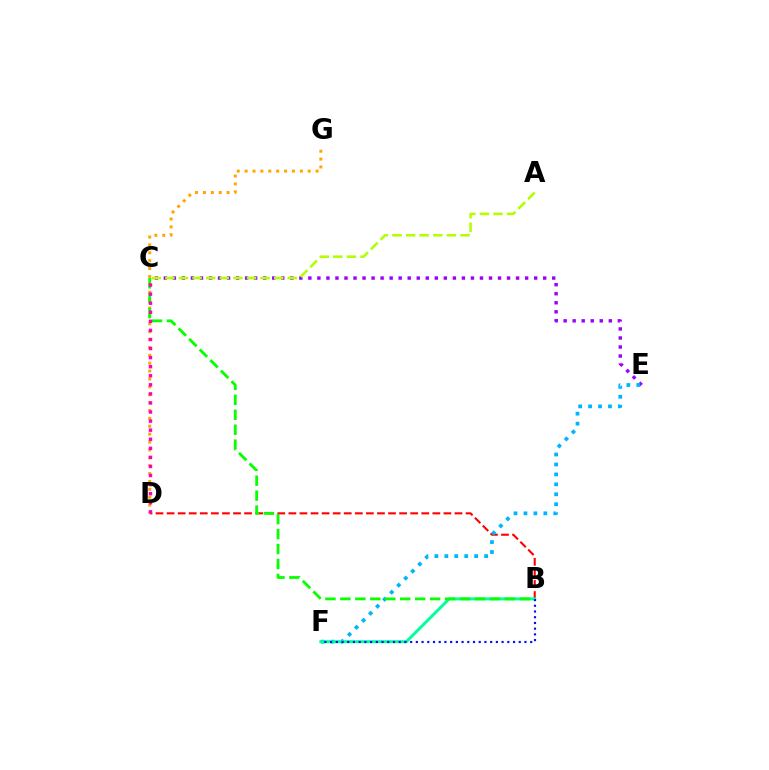{('B', 'D'): [{'color': '#ff0000', 'line_style': 'dashed', 'thickness': 1.5}], ('C', 'E'): [{'color': '#9b00ff', 'line_style': 'dotted', 'thickness': 2.45}], ('E', 'F'): [{'color': '#00b5ff', 'line_style': 'dotted', 'thickness': 2.7}], ('B', 'F'): [{'color': '#00ff9d', 'line_style': 'solid', 'thickness': 2.13}, {'color': '#0010ff', 'line_style': 'dotted', 'thickness': 1.55}], ('D', 'G'): [{'color': '#ffa500', 'line_style': 'dotted', 'thickness': 2.14}], ('B', 'C'): [{'color': '#08ff00', 'line_style': 'dashed', 'thickness': 2.03}], ('A', 'C'): [{'color': '#b3ff00', 'line_style': 'dashed', 'thickness': 1.85}], ('C', 'D'): [{'color': '#ff00bd', 'line_style': 'dotted', 'thickness': 2.46}]}